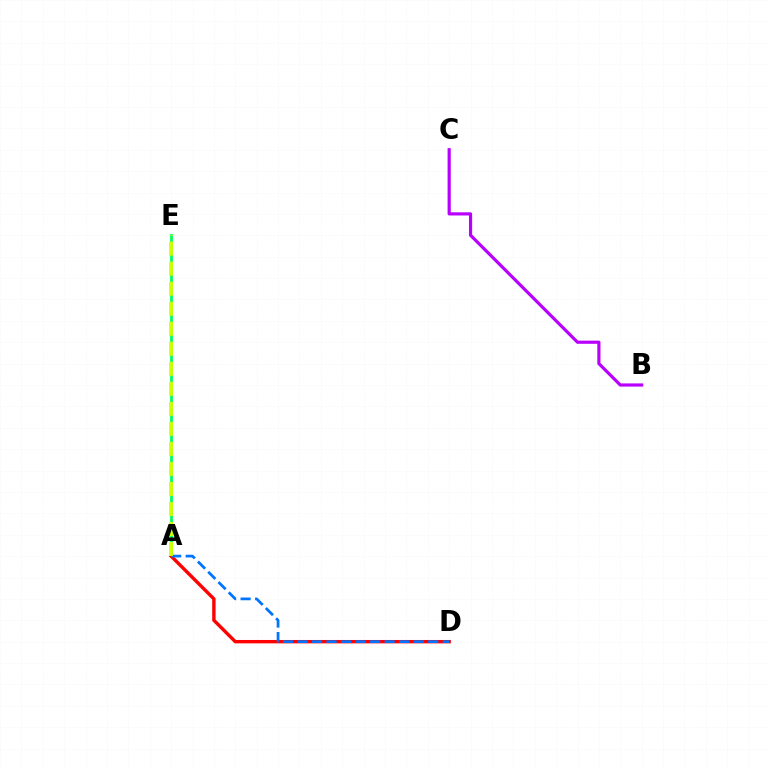{('A', 'E'): [{'color': '#00ff5c', 'line_style': 'solid', 'thickness': 2.0}, {'color': '#d1ff00', 'line_style': 'dashed', 'thickness': 2.72}], ('A', 'D'): [{'color': '#ff0000', 'line_style': 'solid', 'thickness': 2.44}, {'color': '#0074ff', 'line_style': 'dashed', 'thickness': 1.97}], ('B', 'C'): [{'color': '#b900ff', 'line_style': 'solid', 'thickness': 2.28}]}